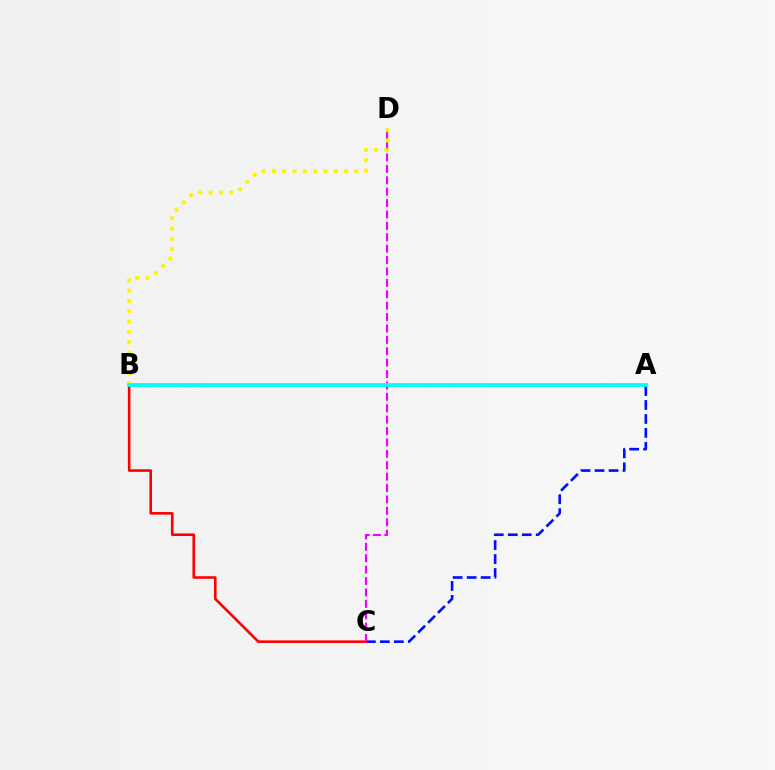{('A', 'C'): [{'color': '#0010ff', 'line_style': 'dashed', 'thickness': 1.9}], ('B', 'C'): [{'color': '#ff0000', 'line_style': 'solid', 'thickness': 1.87}], ('C', 'D'): [{'color': '#ee00ff', 'line_style': 'dashed', 'thickness': 1.55}], ('A', 'B'): [{'color': '#08ff00', 'line_style': 'dashed', 'thickness': 1.71}, {'color': '#00fff6', 'line_style': 'solid', 'thickness': 2.73}], ('B', 'D'): [{'color': '#fcf500', 'line_style': 'dotted', 'thickness': 2.8}]}